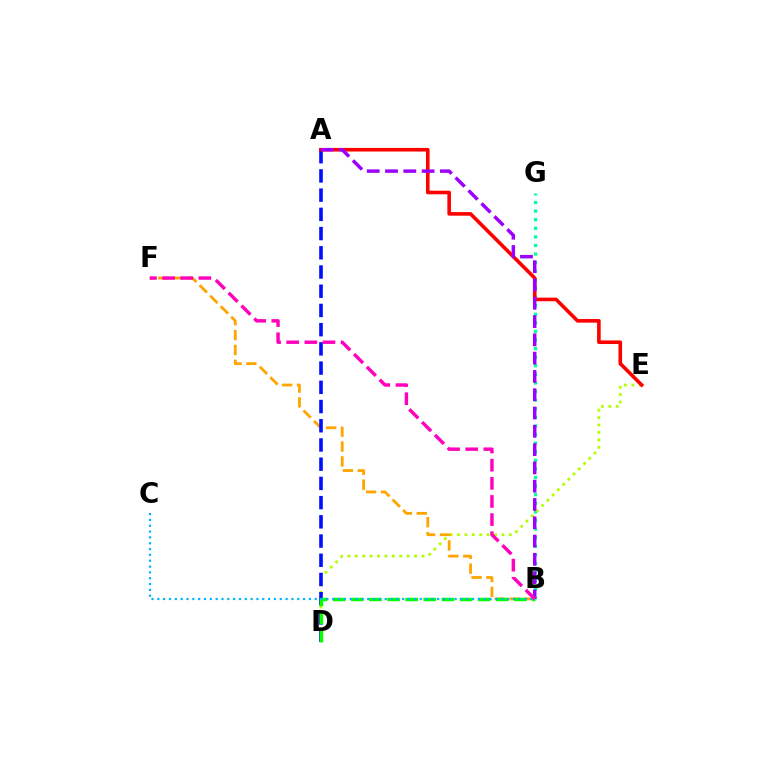{('B', 'G'): [{'color': '#00ff9d', 'line_style': 'dotted', 'thickness': 2.34}], ('D', 'E'): [{'color': '#b3ff00', 'line_style': 'dotted', 'thickness': 2.01}], ('B', 'F'): [{'color': '#ffa500', 'line_style': 'dashed', 'thickness': 2.02}, {'color': '#ff00bd', 'line_style': 'dashed', 'thickness': 2.46}], ('A', 'D'): [{'color': '#0010ff', 'line_style': 'dashed', 'thickness': 2.61}], ('B', 'D'): [{'color': '#08ff00', 'line_style': 'dashed', 'thickness': 2.46}], ('A', 'E'): [{'color': '#ff0000', 'line_style': 'solid', 'thickness': 2.6}], ('A', 'B'): [{'color': '#9b00ff', 'line_style': 'dashed', 'thickness': 2.48}], ('B', 'C'): [{'color': '#00b5ff', 'line_style': 'dotted', 'thickness': 1.58}]}